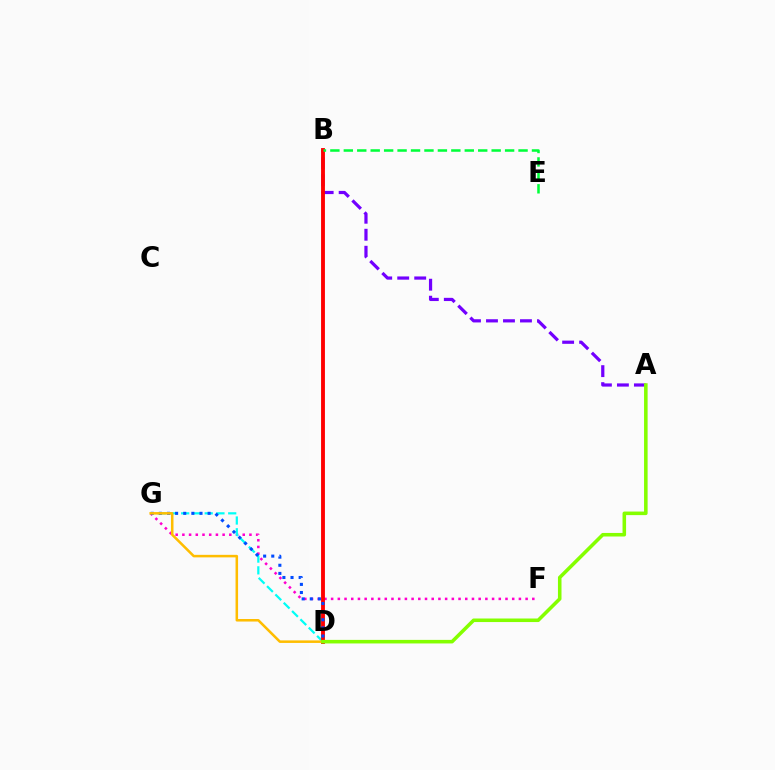{('F', 'G'): [{'color': '#ff00cf', 'line_style': 'dotted', 'thickness': 1.82}], ('D', 'G'): [{'color': '#00fff6', 'line_style': 'dashed', 'thickness': 1.6}, {'color': '#004bff', 'line_style': 'dotted', 'thickness': 2.21}, {'color': '#ffbd00', 'line_style': 'solid', 'thickness': 1.82}], ('A', 'B'): [{'color': '#7200ff', 'line_style': 'dashed', 'thickness': 2.31}], ('B', 'D'): [{'color': '#ff0000', 'line_style': 'solid', 'thickness': 2.78}], ('B', 'E'): [{'color': '#00ff39', 'line_style': 'dashed', 'thickness': 1.83}], ('A', 'D'): [{'color': '#84ff00', 'line_style': 'solid', 'thickness': 2.56}]}